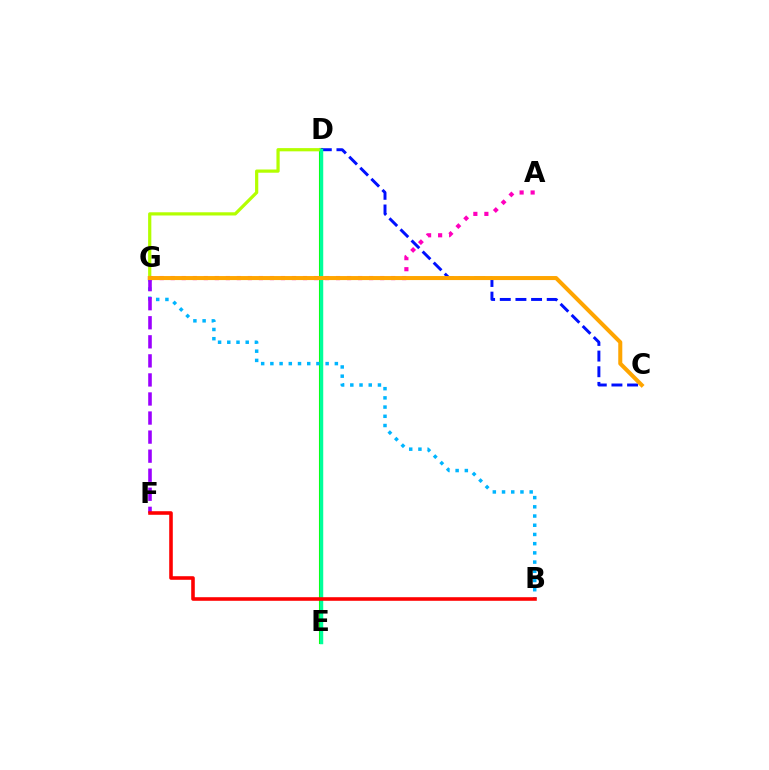{('D', 'E'): [{'color': '#08ff00', 'line_style': 'solid', 'thickness': 2.94}, {'color': '#00ff9d', 'line_style': 'solid', 'thickness': 2.43}], ('B', 'G'): [{'color': '#00b5ff', 'line_style': 'dotted', 'thickness': 2.5}], ('D', 'G'): [{'color': '#b3ff00', 'line_style': 'solid', 'thickness': 2.32}], ('A', 'G'): [{'color': '#ff00bd', 'line_style': 'dotted', 'thickness': 3.0}], ('F', 'G'): [{'color': '#9b00ff', 'line_style': 'dashed', 'thickness': 2.59}], ('C', 'D'): [{'color': '#0010ff', 'line_style': 'dashed', 'thickness': 2.13}], ('C', 'G'): [{'color': '#ffa500', 'line_style': 'solid', 'thickness': 2.9}], ('B', 'F'): [{'color': '#ff0000', 'line_style': 'solid', 'thickness': 2.58}]}